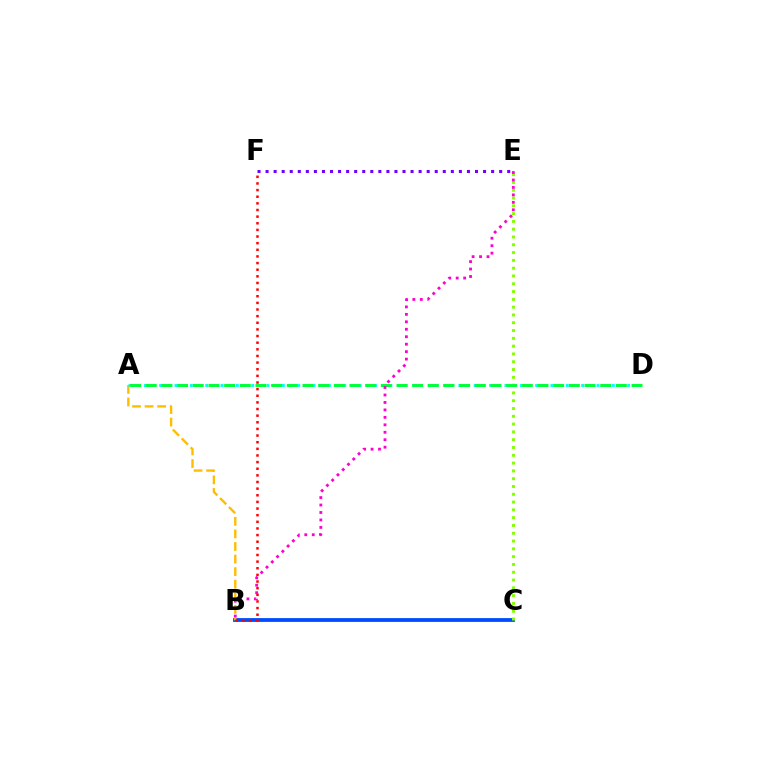{('B', 'C'): [{'color': '#004bff', 'line_style': 'solid', 'thickness': 2.73}], ('A', 'B'): [{'color': '#ffbd00', 'line_style': 'dashed', 'thickness': 1.71}], ('A', 'D'): [{'color': '#00fff6', 'line_style': 'dotted', 'thickness': 2.08}, {'color': '#00ff39', 'line_style': 'dashed', 'thickness': 2.13}], ('B', 'F'): [{'color': '#ff0000', 'line_style': 'dotted', 'thickness': 1.8}], ('C', 'E'): [{'color': '#84ff00', 'line_style': 'dotted', 'thickness': 2.12}], ('B', 'E'): [{'color': '#ff00cf', 'line_style': 'dotted', 'thickness': 2.03}], ('E', 'F'): [{'color': '#7200ff', 'line_style': 'dotted', 'thickness': 2.19}]}